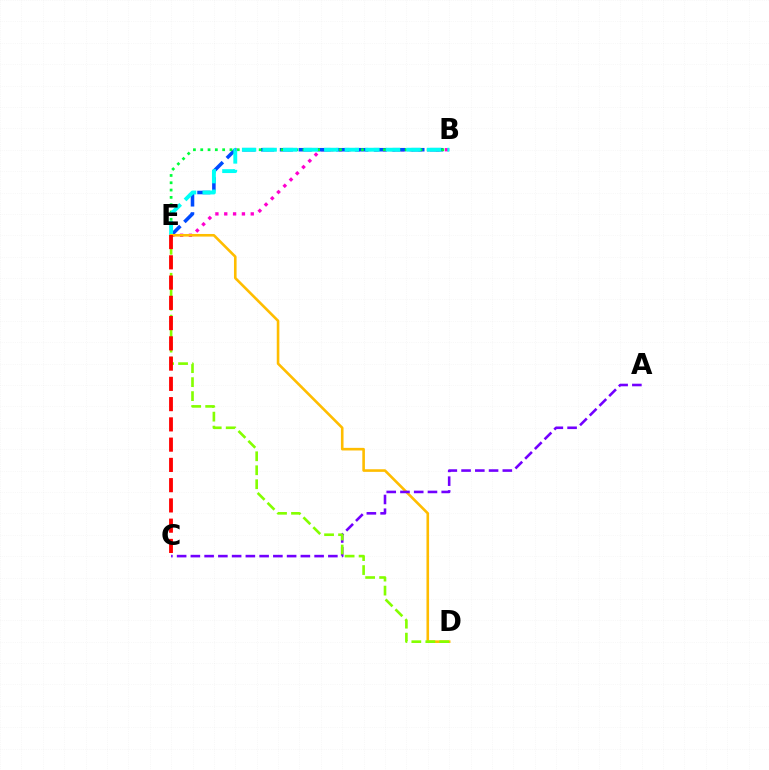{('B', 'E'): [{'color': '#ff00cf', 'line_style': 'dotted', 'thickness': 2.4}, {'color': '#004bff', 'line_style': 'dashed', 'thickness': 2.55}, {'color': '#00ff39', 'line_style': 'dotted', 'thickness': 1.98}, {'color': '#00fff6', 'line_style': 'dashed', 'thickness': 2.79}], ('D', 'E'): [{'color': '#ffbd00', 'line_style': 'solid', 'thickness': 1.88}, {'color': '#84ff00', 'line_style': 'dashed', 'thickness': 1.9}], ('A', 'C'): [{'color': '#7200ff', 'line_style': 'dashed', 'thickness': 1.87}], ('C', 'E'): [{'color': '#ff0000', 'line_style': 'dashed', 'thickness': 2.75}]}